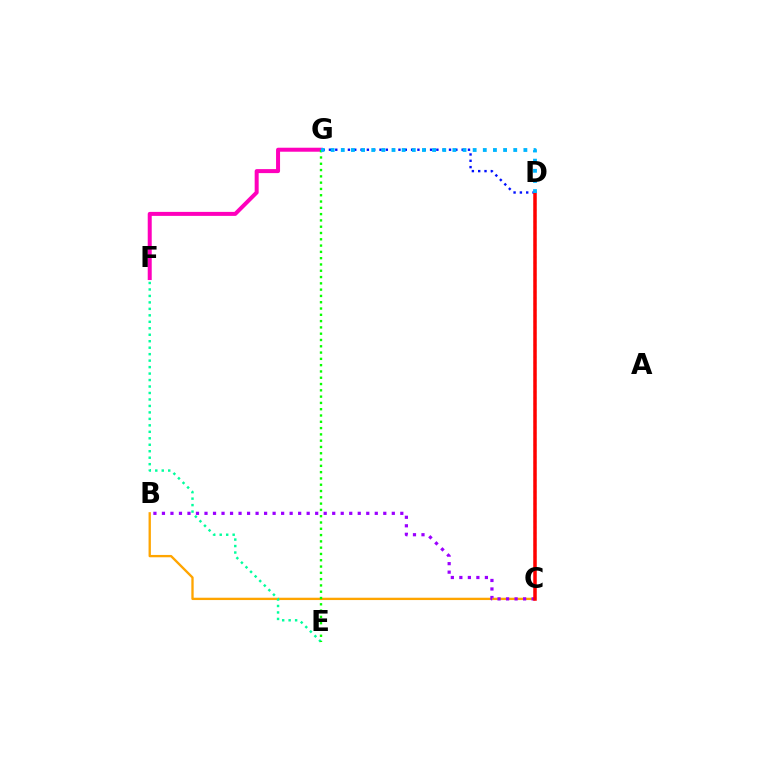{('C', 'D'): [{'color': '#b3ff00', 'line_style': 'dotted', 'thickness': 1.6}, {'color': '#ff0000', 'line_style': 'solid', 'thickness': 2.53}], ('B', 'C'): [{'color': '#ffa500', 'line_style': 'solid', 'thickness': 1.68}, {'color': '#9b00ff', 'line_style': 'dotted', 'thickness': 2.31}], ('D', 'G'): [{'color': '#0010ff', 'line_style': 'dotted', 'thickness': 1.72}, {'color': '#00b5ff', 'line_style': 'dotted', 'thickness': 2.76}], ('F', 'G'): [{'color': '#ff00bd', 'line_style': 'solid', 'thickness': 2.88}], ('E', 'F'): [{'color': '#00ff9d', 'line_style': 'dotted', 'thickness': 1.76}], ('E', 'G'): [{'color': '#08ff00', 'line_style': 'dotted', 'thickness': 1.71}]}